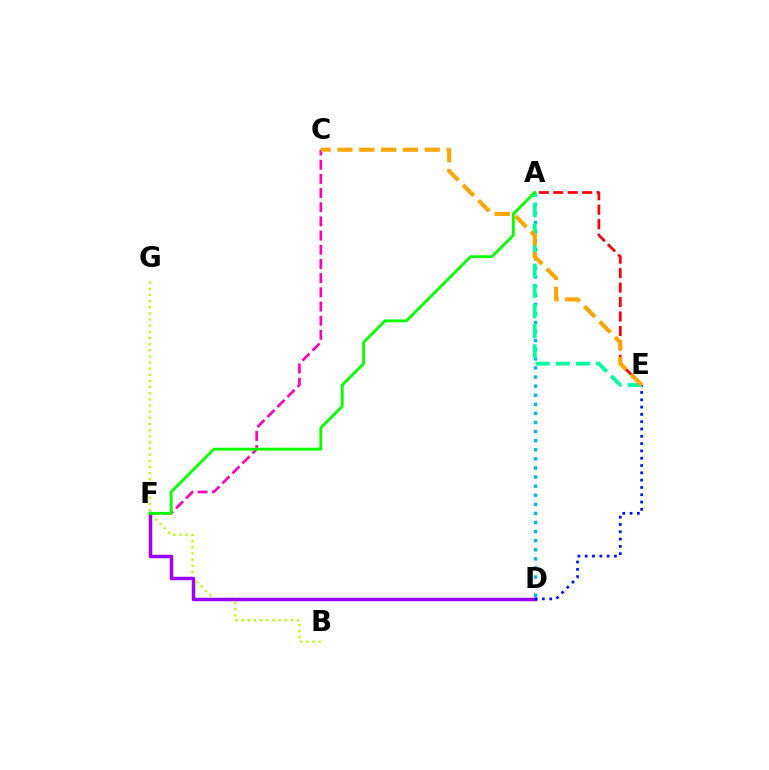{('A', 'D'): [{'color': '#00b5ff', 'line_style': 'dotted', 'thickness': 2.47}], ('B', 'G'): [{'color': '#b3ff00', 'line_style': 'dotted', 'thickness': 1.67}], ('D', 'F'): [{'color': '#9b00ff', 'line_style': 'solid', 'thickness': 2.51}], ('D', 'E'): [{'color': '#0010ff', 'line_style': 'dotted', 'thickness': 1.98}], ('A', 'E'): [{'color': '#ff0000', 'line_style': 'dashed', 'thickness': 1.96}, {'color': '#00ff9d', 'line_style': 'dashed', 'thickness': 2.74}], ('C', 'F'): [{'color': '#ff00bd', 'line_style': 'dashed', 'thickness': 1.93}], ('A', 'F'): [{'color': '#08ff00', 'line_style': 'solid', 'thickness': 2.05}], ('C', 'E'): [{'color': '#ffa500', 'line_style': 'dashed', 'thickness': 2.97}]}